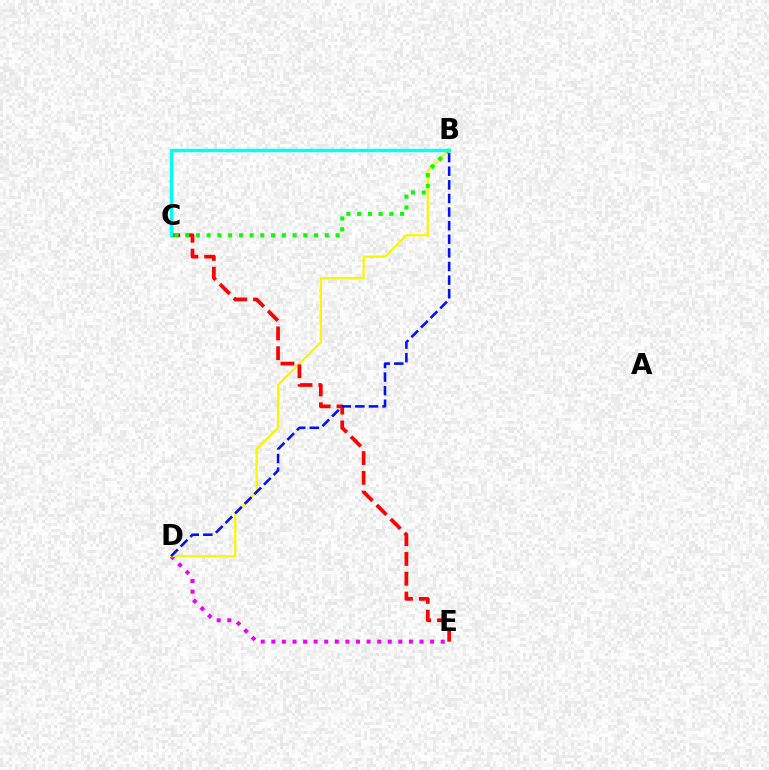{('D', 'E'): [{'color': '#ee00ff', 'line_style': 'dotted', 'thickness': 2.88}], ('B', 'D'): [{'color': '#fcf500', 'line_style': 'solid', 'thickness': 1.61}, {'color': '#0010ff', 'line_style': 'dashed', 'thickness': 1.85}], ('C', 'E'): [{'color': '#ff0000', 'line_style': 'dashed', 'thickness': 2.69}], ('B', 'C'): [{'color': '#08ff00', 'line_style': 'dotted', 'thickness': 2.92}, {'color': '#00fff6', 'line_style': 'solid', 'thickness': 2.46}]}